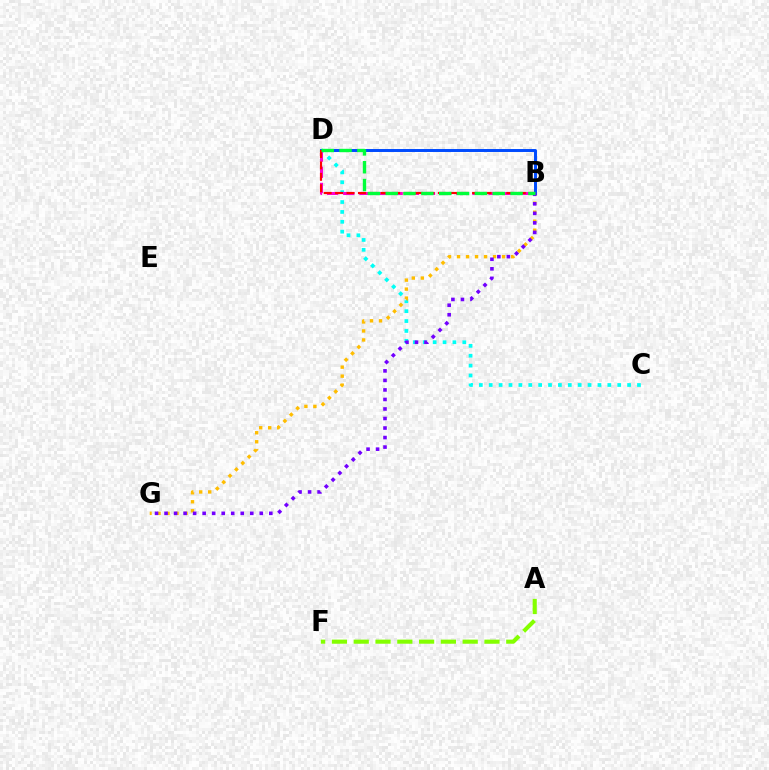{('C', 'D'): [{'color': '#00fff6', 'line_style': 'dotted', 'thickness': 2.69}], ('B', 'D'): [{'color': '#ff00cf', 'line_style': 'dashed', 'thickness': 2.19}, {'color': '#004bff', 'line_style': 'solid', 'thickness': 2.13}, {'color': '#ff0000', 'line_style': 'dashed', 'thickness': 1.55}, {'color': '#00ff39', 'line_style': 'dashed', 'thickness': 2.42}], ('B', 'G'): [{'color': '#ffbd00', 'line_style': 'dotted', 'thickness': 2.45}, {'color': '#7200ff', 'line_style': 'dotted', 'thickness': 2.59}], ('A', 'F'): [{'color': '#84ff00', 'line_style': 'dashed', 'thickness': 2.96}]}